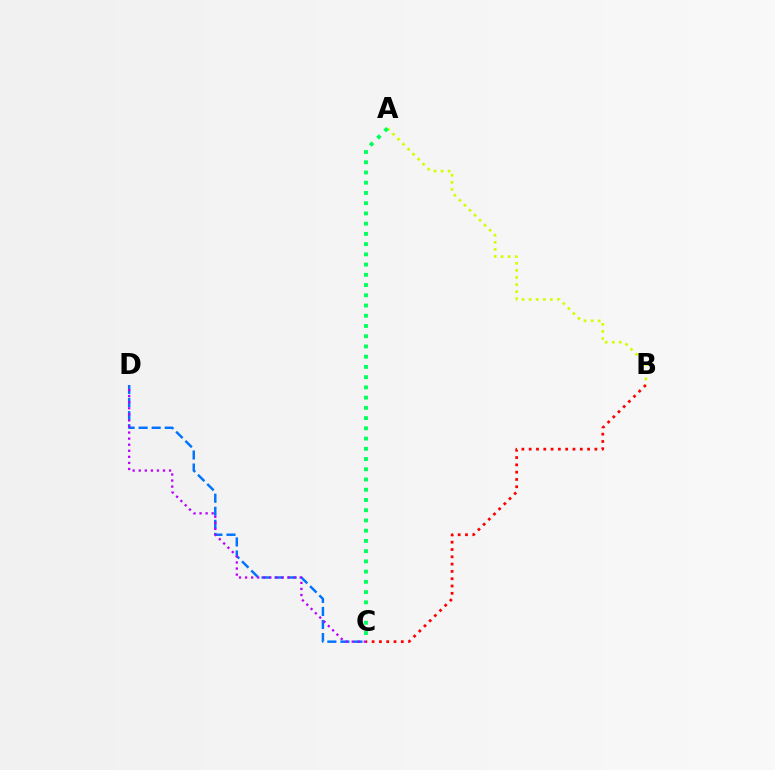{('A', 'B'): [{'color': '#d1ff00', 'line_style': 'dotted', 'thickness': 1.92}], ('C', 'D'): [{'color': '#0074ff', 'line_style': 'dashed', 'thickness': 1.77}, {'color': '#b900ff', 'line_style': 'dotted', 'thickness': 1.65}], ('A', 'C'): [{'color': '#00ff5c', 'line_style': 'dotted', 'thickness': 2.78}], ('B', 'C'): [{'color': '#ff0000', 'line_style': 'dotted', 'thickness': 1.98}]}